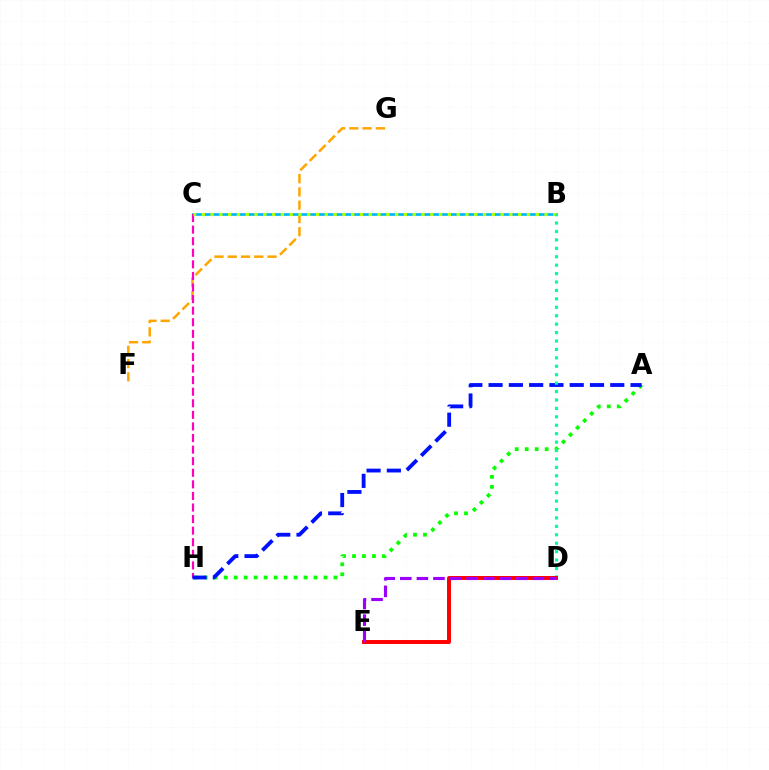{('F', 'G'): [{'color': '#ffa500', 'line_style': 'dashed', 'thickness': 1.8}], ('B', 'C'): [{'color': '#00b5ff', 'line_style': 'solid', 'thickness': 1.95}, {'color': '#b3ff00', 'line_style': 'dotted', 'thickness': 2.39}], ('C', 'H'): [{'color': '#ff00bd', 'line_style': 'dashed', 'thickness': 1.57}], ('A', 'H'): [{'color': '#08ff00', 'line_style': 'dotted', 'thickness': 2.71}, {'color': '#0010ff', 'line_style': 'dashed', 'thickness': 2.75}], ('B', 'D'): [{'color': '#00ff9d', 'line_style': 'dotted', 'thickness': 2.29}], ('D', 'E'): [{'color': '#ff0000', 'line_style': 'solid', 'thickness': 2.84}, {'color': '#9b00ff', 'line_style': 'dashed', 'thickness': 2.25}]}